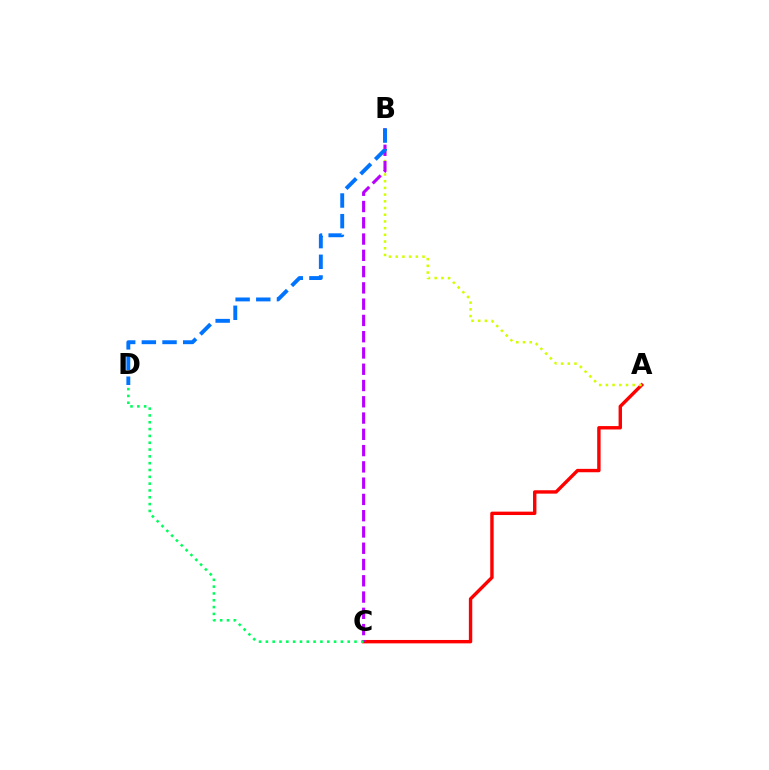{('A', 'C'): [{'color': '#ff0000', 'line_style': 'solid', 'thickness': 2.44}], ('A', 'B'): [{'color': '#d1ff00', 'line_style': 'dotted', 'thickness': 1.82}], ('B', 'C'): [{'color': '#b900ff', 'line_style': 'dashed', 'thickness': 2.21}], ('B', 'D'): [{'color': '#0074ff', 'line_style': 'dashed', 'thickness': 2.81}], ('C', 'D'): [{'color': '#00ff5c', 'line_style': 'dotted', 'thickness': 1.85}]}